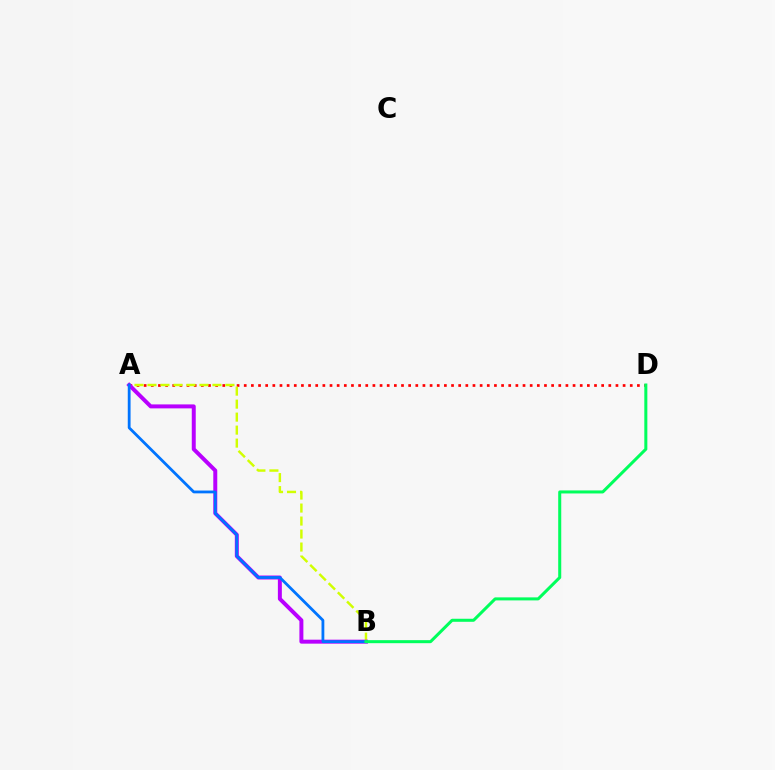{('A', 'D'): [{'color': '#ff0000', 'line_style': 'dotted', 'thickness': 1.94}], ('A', 'B'): [{'color': '#d1ff00', 'line_style': 'dashed', 'thickness': 1.77}, {'color': '#b900ff', 'line_style': 'solid', 'thickness': 2.86}, {'color': '#0074ff', 'line_style': 'solid', 'thickness': 2.02}], ('B', 'D'): [{'color': '#00ff5c', 'line_style': 'solid', 'thickness': 2.18}]}